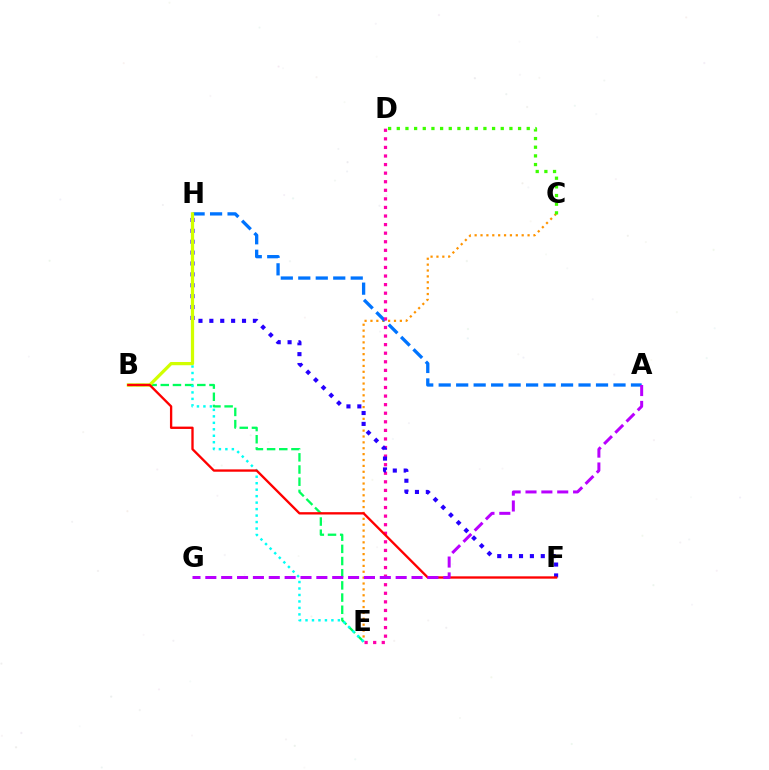{('C', 'E'): [{'color': '#ff9400', 'line_style': 'dotted', 'thickness': 1.6}], ('B', 'E'): [{'color': '#00ff5c', 'line_style': 'dashed', 'thickness': 1.65}], ('A', 'H'): [{'color': '#0074ff', 'line_style': 'dashed', 'thickness': 2.37}], ('E', 'H'): [{'color': '#00fff6', 'line_style': 'dotted', 'thickness': 1.76}], ('D', 'E'): [{'color': '#ff00ac', 'line_style': 'dotted', 'thickness': 2.33}], ('F', 'H'): [{'color': '#2500ff', 'line_style': 'dotted', 'thickness': 2.96}], ('B', 'H'): [{'color': '#d1ff00', 'line_style': 'solid', 'thickness': 2.33}], ('B', 'F'): [{'color': '#ff0000', 'line_style': 'solid', 'thickness': 1.68}], ('A', 'G'): [{'color': '#b900ff', 'line_style': 'dashed', 'thickness': 2.15}], ('C', 'D'): [{'color': '#3dff00', 'line_style': 'dotted', 'thickness': 2.35}]}